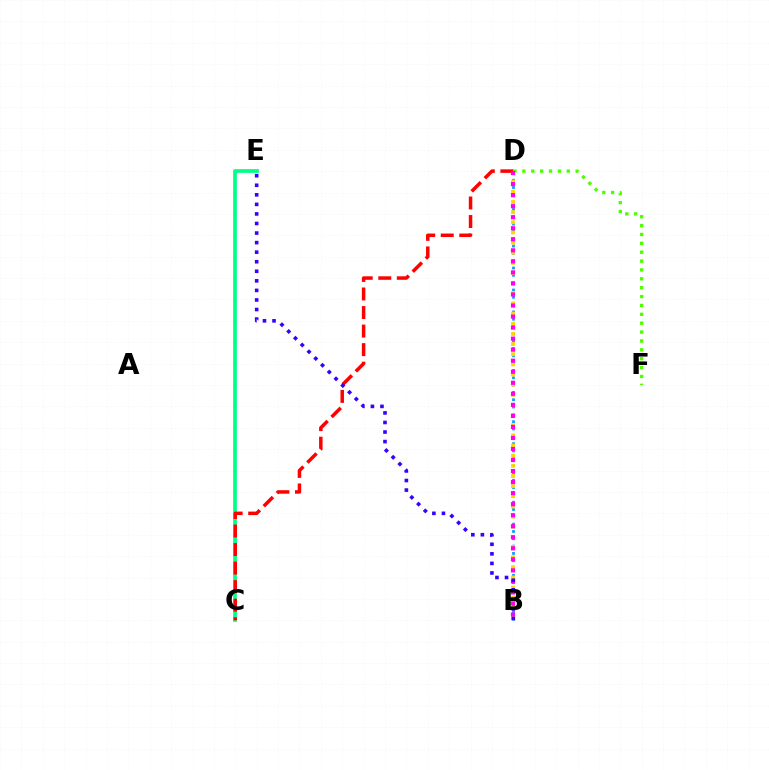{('B', 'D'): [{'color': '#009eff', 'line_style': 'dotted', 'thickness': 1.99}, {'color': '#ffd500', 'line_style': 'dotted', 'thickness': 2.76}, {'color': '#ff00ed', 'line_style': 'dotted', 'thickness': 3.0}], ('D', 'F'): [{'color': '#4fff00', 'line_style': 'dotted', 'thickness': 2.41}], ('C', 'E'): [{'color': '#00ff86', 'line_style': 'solid', 'thickness': 2.67}], ('C', 'D'): [{'color': '#ff0000', 'line_style': 'dashed', 'thickness': 2.52}], ('B', 'E'): [{'color': '#3700ff', 'line_style': 'dotted', 'thickness': 2.6}]}